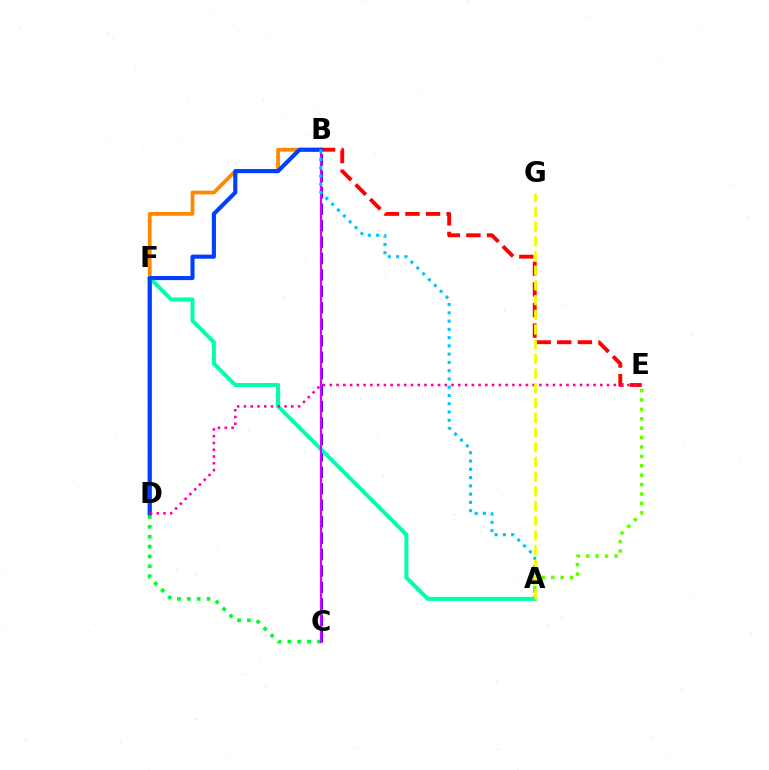{('B', 'D'): [{'color': '#ff8800', 'line_style': 'solid', 'thickness': 2.71}, {'color': '#003fff', 'line_style': 'solid', 'thickness': 2.95}], ('C', 'F'): [{'color': '#00ff27', 'line_style': 'dotted', 'thickness': 2.68}], ('B', 'C'): [{'color': '#4f00ff', 'line_style': 'dashed', 'thickness': 2.23}, {'color': '#d600ff', 'line_style': 'solid', 'thickness': 1.5}], ('B', 'E'): [{'color': '#ff0000', 'line_style': 'dashed', 'thickness': 2.8}], ('A', 'E'): [{'color': '#66ff00', 'line_style': 'dotted', 'thickness': 2.56}], ('A', 'F'): [{'color': '#00ffaf', 'line_style': 'solid', 'thickness': 2.88}], ('A', 'B'): [{'color': '#00c7ff', 'line_style': 'dotted', 'thickness': 2.25}], ('D', 'E'): [{'color': '#ff00a0', 'line_style': 'dotted', 'thickness': 1.84}], ('A', 'G'): [{'color': '#eeff00', 'line_style': 'dashed', 'thickness': 2.0}]}